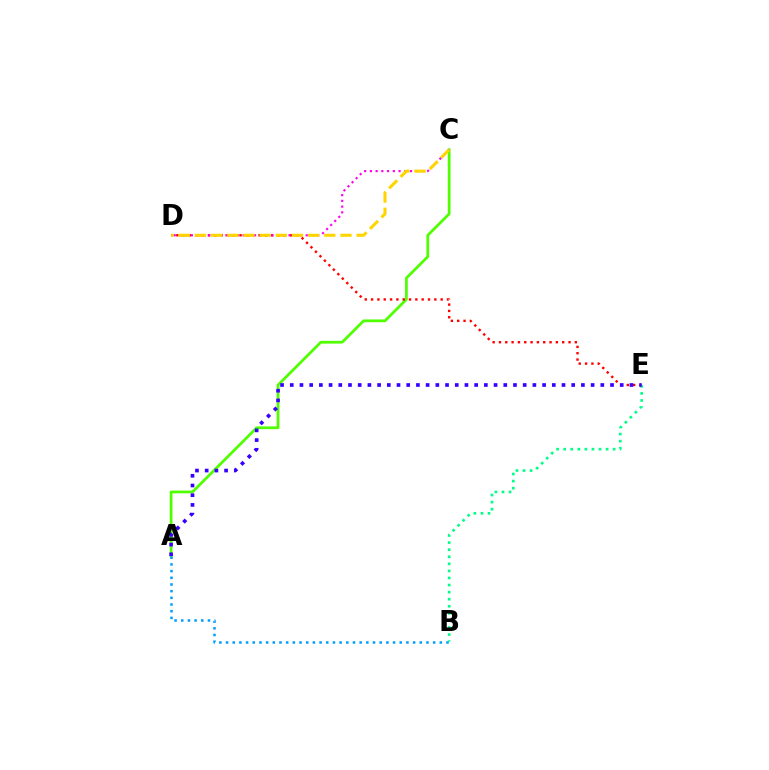{('A', 'C'): [{'color': '#4fff00', 'line_style': 'solid', 'thickness': 1.97}], ('D', 'E'): [{'color': '#ff0000', 'line_style': 'dotted', 'thickness': 1.72}], ('B', 'E'): [{'color': '#00ff86', 'line_style': 'dotted', 'thickness': 1.92}], ('A', 'E'): [{'color': '#3700ff', 'line_style': 'dotted', 'thickness': 2.64}], ('C', 'D'): [{'color': '#ff00ed', 'line_style': 'dotted', 'thickness': 1.56}, {'color': '#ffd500', 'line_style': 'dashed', 'thickness': 2.2}], ('A', 'B'): [{'color': '#009eff', 'line_style': 'dotted', 'thickness': 1.82}]}